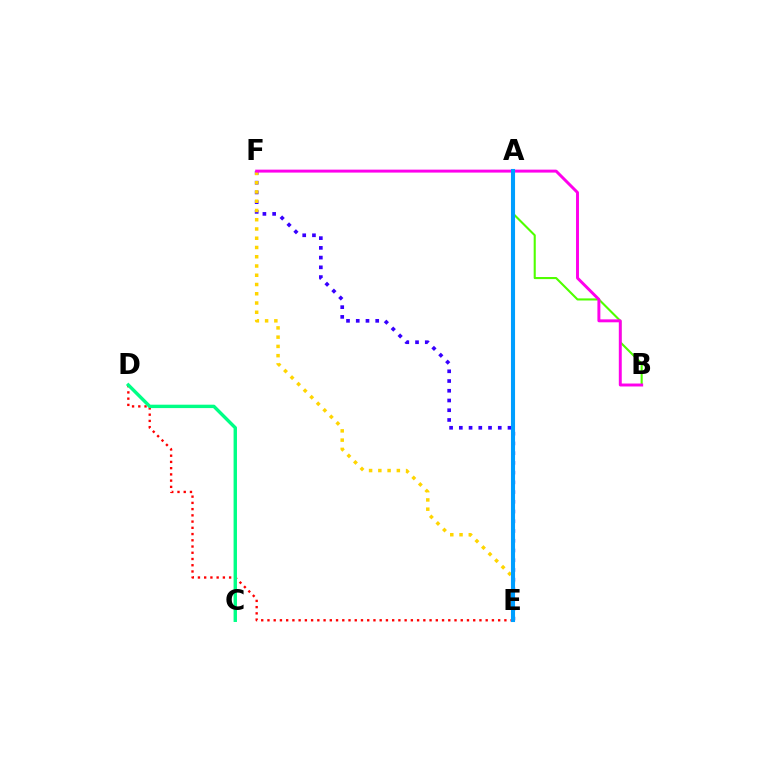{('E', 'F'): [{'color': '#3700ff', 'line_style': 'dotted', 'thickness': 2.64}, {'color': '#ffd500', 'line_style': 'dotted', 'thickness': 2.51}], ('A', 'B'): [{'color': '#4fff00', 'line_style': 'solid', 'thickness': 1.51}], ('B', 'F'): [{'color': '#ff00ed', 'line_style': 'solid', 'thickness': 2.12}], ('D', 'E'): [{'color': '#ff0000', 'line_style': 'dotted', 'thickness': 1.69}], ('A', 'E'): [{'color': '#009eff', 'line_style': 'solid', 'thickness': 2.94}], ('C', 'D'): [{'color': '#00ff86', 'line_style': 'solid', 'thickness': 2.45}]}